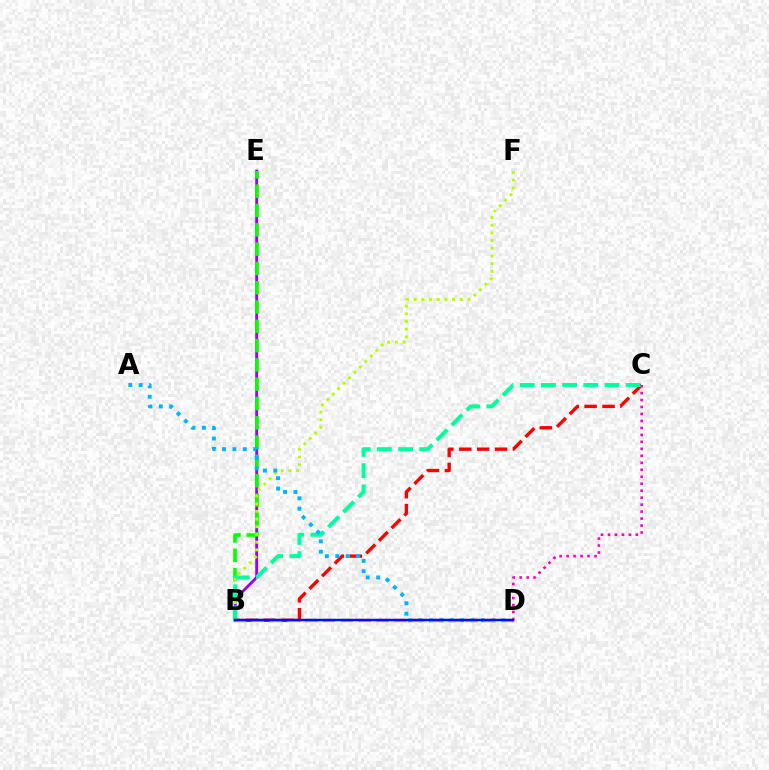{('B', 'C'): [{'color': '#ff0000', 'line_style': 'dashed', 'thickness': 2.43}, {'color': '#00ff9d', 'line_style': 'dashed', 'thickness': 2.88}], ('B', 'E'): [{'color': '#9b00ff', 'line_style': 'solid', 'thickness': 2.07}, {'color': '#08ff00', 'line_style': 'dashed', 'thickness': 2.62}], ('C', 'D'): [{'color': '#ff00bd', 'line_style': 'dotted', 'thickness': 1.89}], ('B', 'F'): [{'color': '#b3ff00', 'line_style': 'dotted', 'thickness': 2.09}], ('A', 'D'): [{'color': '#00b5ff', 'line_style': 'dotted', 'thickness': 2.82}], ('B', 'D'): [{'color': '#ffa500', 'line_style': 'dashed', 'thickness': 2.42}, {'color': '#0010ff', 'line_style': 'solid', 'thickness': 1.78}]}